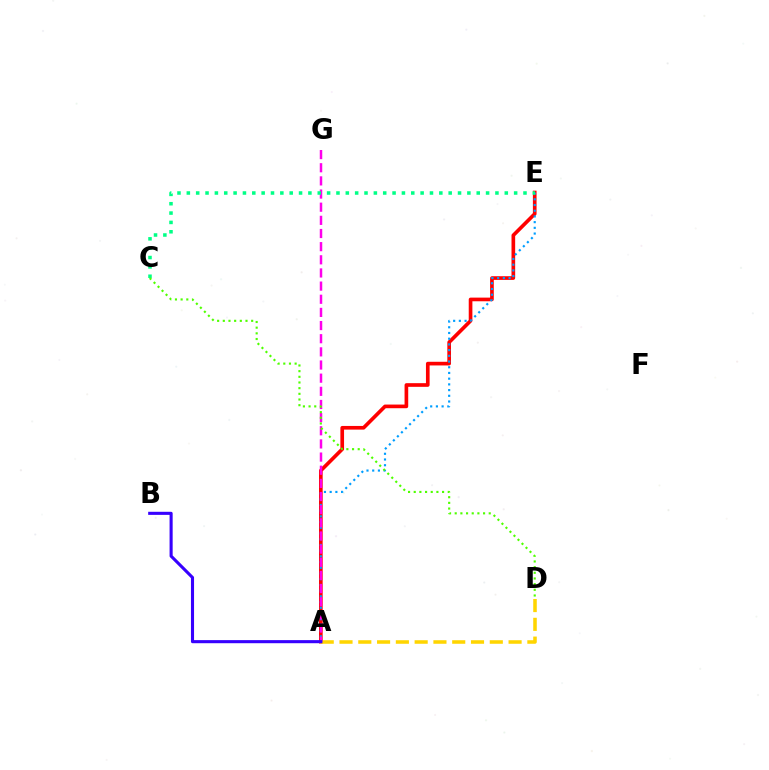{('A', 'E'): [{'color': '#ff0000', 'line_style': 'solid', 'thickness': 2.64}, {'color': '#009eff', 'line_style': 'dotted', 'thickness': 1.55}], ('A', 'D'): [{'color': '#ffd500', 'line_style': 'dashed', 'thickness': 2.55}], ('A', 'G'): [{'color': '#ff00ed', 'line_style': 'dashed', 'thickness': 1.79}], ('C', 'E'): [{'color': '#00ff86', 'line_style': 'dotted', 'thickness': 2.54}], ('C', 'D'): [{'color': '#4fff00', 'line_style': 'dotted', 'thickness': 1.54}], ('A', 'B'): [{'color': '#3700ff', 'line_style': 'solid', 'thickness': 2.23}]}